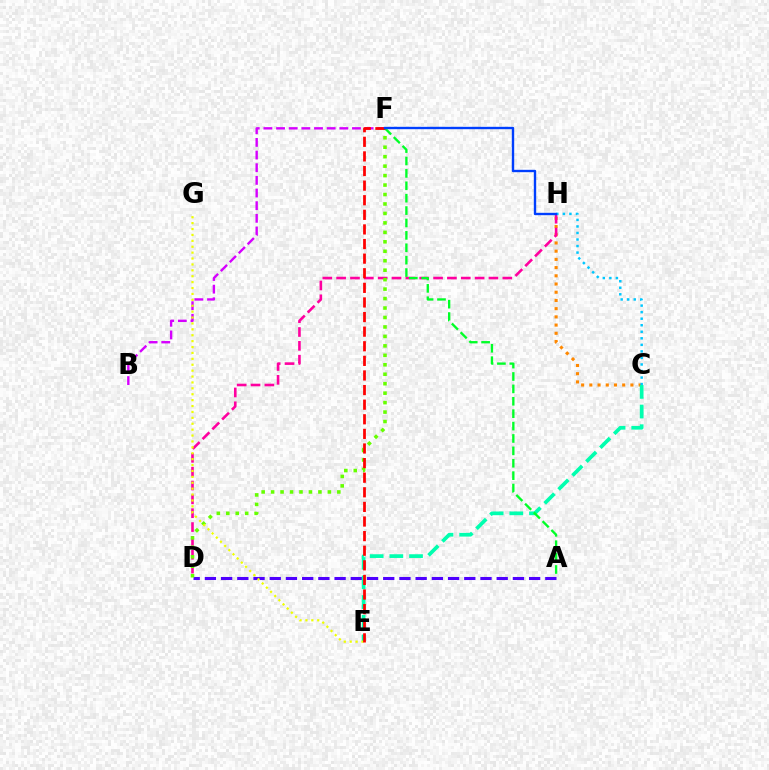{('C', 'H'): [{'color': '#ff8800', 'line_style': 'dotted', 'thickness': 2.23}, {'color': '#00c7ff', 'line_style': 'dotted', 'thickness': 1.78}], ('D', 'H'): [{'color': '#ff00a0', 'line_style': 'dashed', 'thickness': 1.88}], ('B', 'F'): [{'color': '#d600ff', 'line_style': 'dashed', 'thickness': 1.72}], ('A', 'D'): [{'color': '#4f00ff', 'line_style': 'dashed', 'thickness': 2.2}], ('C', 'E'): [{'color': '#00ffaf', 'line_style': 'dashed', 'thickness': 2.67}], ('D', 'F'): [{'color': '#66ff00', 'line_style': 'dotted', 'thickness': 2.57}], ('A', 'F'): [{'color': '#00ff27', 'line_style': 'dashed', 'thickness': 1.68}], ('E', 'G'): [{'color': '#eeff00', 'line_style': 'dotted', 'thickness': 1.6}], ('E', 'F'): [{'color': '#ff0000', 'line_style': 'dashed', 'thickness': 1.98}], ('F', 'H'): [{'color': '#003fff', 'line_style': 'solid', 'thickness': 1.71}]}